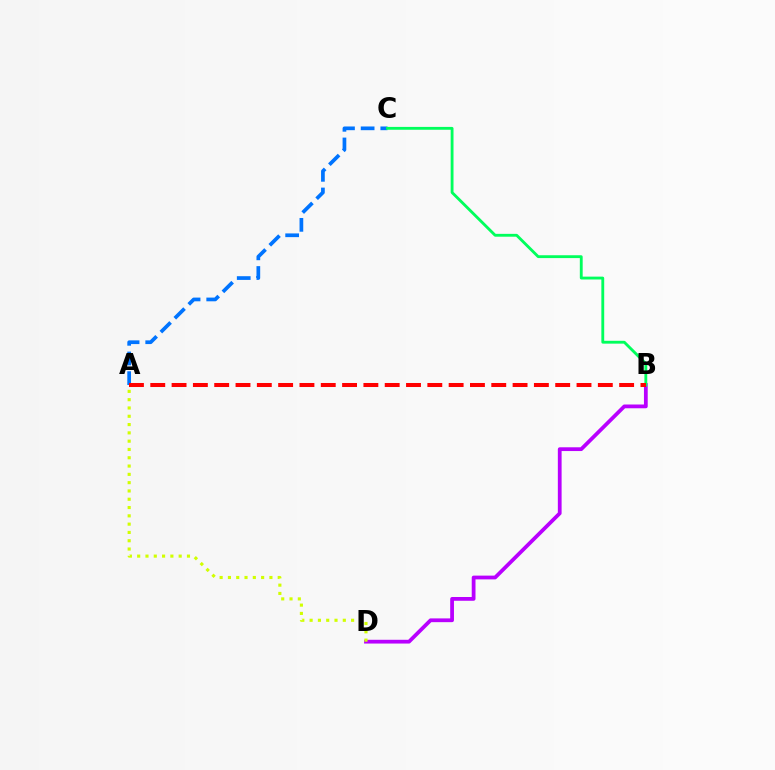{('B', 'D'): [{'color': '#b900ff', 'line_style': 'solid', 'thickness': 2.71}], ('A', 'D'): [{'color': '#d1ff00', 'line_style': 'dotted', 'thickness': 2.25}], ('A', 'C'): [{'color': '#0074ff', 'line_style': 'dashed', 'thickness': 2.67}], ('B', 'C'): [{'color': '#00ff5c', 'line_style': 'solid', 'thickness': 2.05}], ('A', 'B'): [{'color': '#ff0000', 'line_style': 'dashed', 'thickness': 2.9}]}